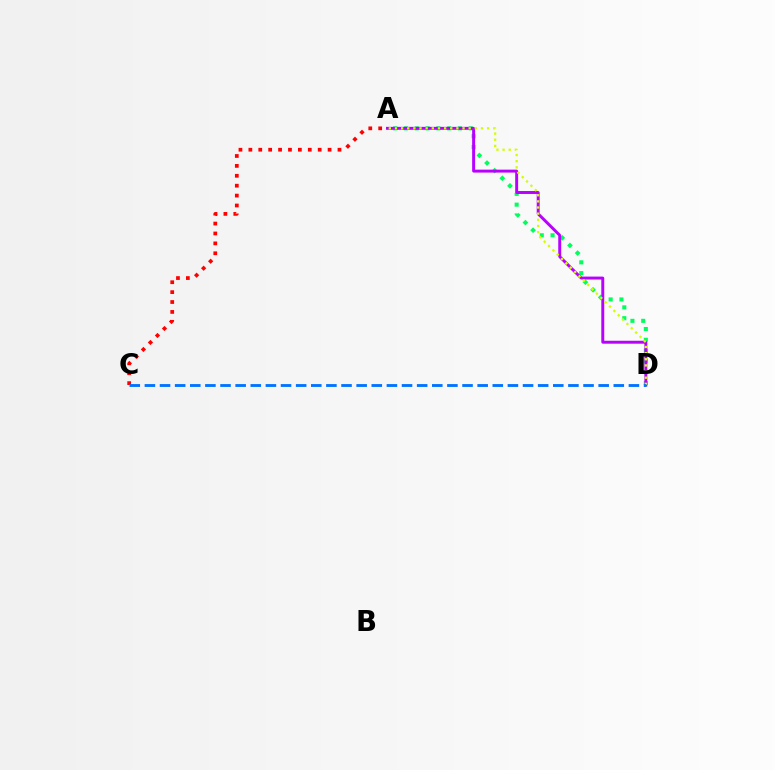{('A', 'D'): [{'color': '#00ff5c', 'line_style': 'dotted', 'thickness': 2.93}, {'color': '#b900ff', 'line_style': 'solid', 'thickness': 2.12}, {'color': '#d1ff00', 'line_style': 'dotted', 'thickness': 1.67}], ('A', 'C'): [{'color': '#ff0000', 'line_style': 'dotted', 'thickness': 2.69}], ('C', 'D'): [{'color': '#0074ff', 'line_style': 'dashed', 'thickness': 2.05}]}